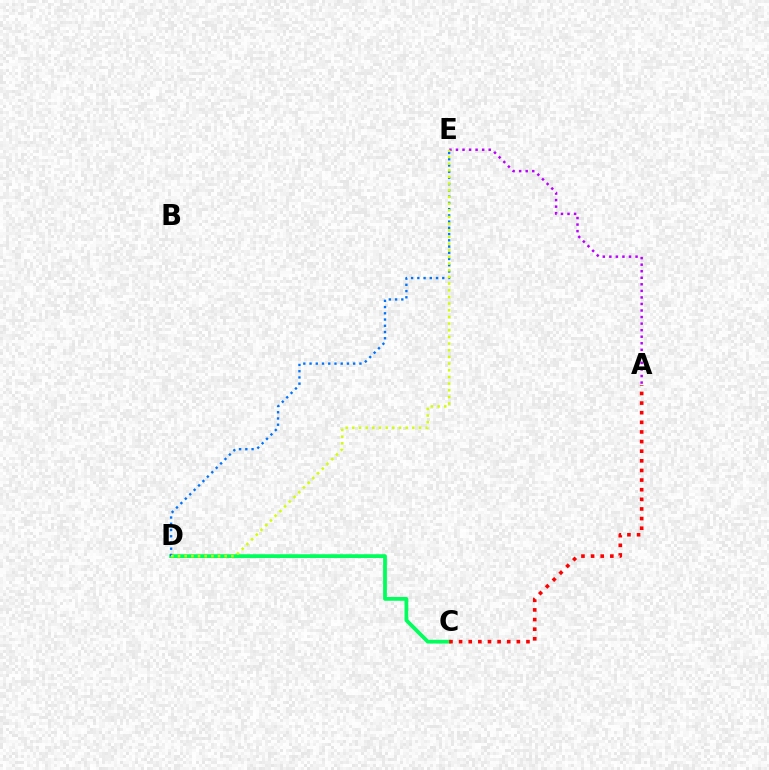{('C', 'D'): [{'color': '#00ff5c', 'line_style': 'solid', 'thickness': 2.71}], ('D', 'E'): [{'color': '#0074ff', 'line_style': 'dotted', 'thickness': 1.69}, {'color': '#d1ff00', 'line_style': 'dotted', 'thickness': 1.81}], ('A', 'E'): [{'color': '#b900ff', 'line_style': 'dotted', 'thickness': 1.78}], ('A', 'C'): [{'color': '#ff0000', 'line_style': 'dotted', 'thickness': 2.61}]}